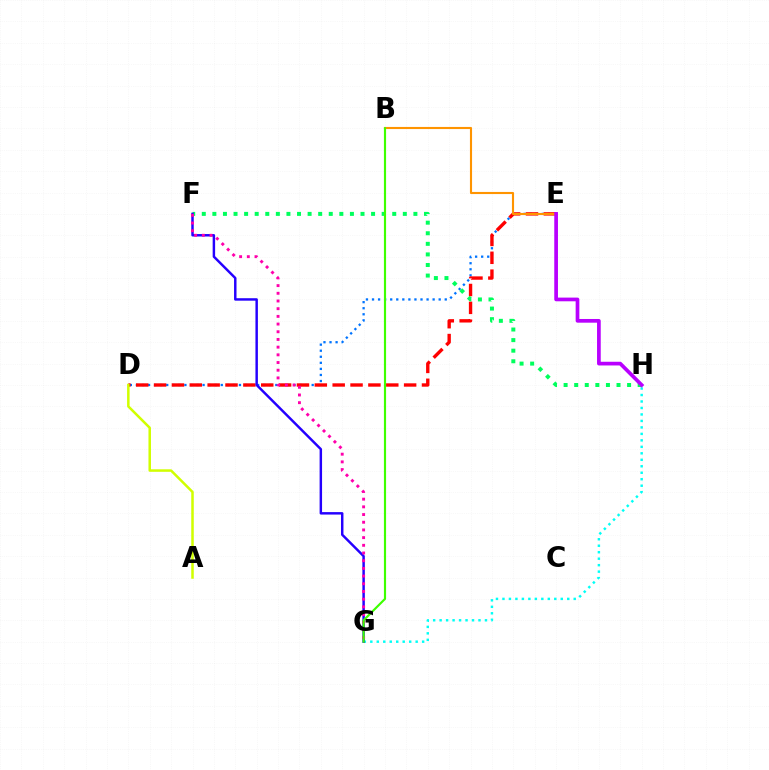{('D', 'E'): [{'color': '#0074ff', 'line_style': 'dotted', 'thickness': 1.65}, {'color': '#ff0000', 'line_style': 'dashed', 'thickness': 2.43}], ('G', 'H'): [{'color': '#00fff6', 'line_style': 'dotted', 'thickness': 1.76}], ('B', 'E'): [{'color': '#ff9400', 'line_style': 'solid', 'thickness': 1.52}], ('F', 'H'): [{'color': '#00ff5c', 'line_style': 'dotted', 'thickness': 2.87}], ('A', 'D'): [{'color': '#d1ff00', 'line_style': 'solid', 'thickness': 1.81}], ('F', 'G'): [{'color': '#2500ff', 'line_style': 'solid', 'thickness': 1.77}, {'color': '#ff00ac', 'line_style': 'dotted', 'thickness': 2.09}], ('E', 'H'): [{'color': '#b900ff', 'line_style': 'solid', 'thickness': 2.66}], ('B', 'G'): [{'color': '#3dff00', 'line_style': 'solid', 'thickness': 1.55}]}